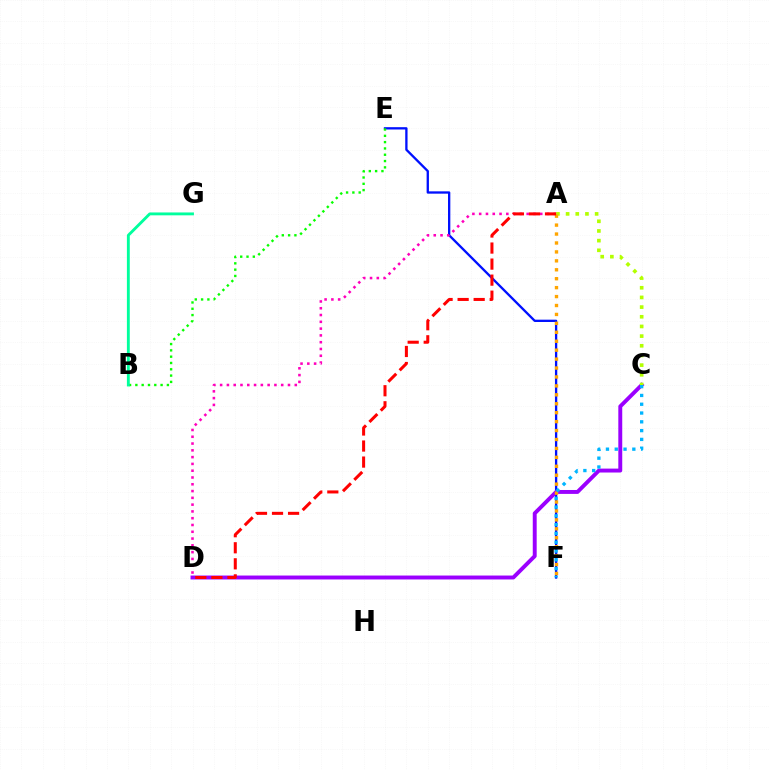{('E', 'F'): [{'color': '#0010ff', 'line_style': 'solid', 'thickness': 1.67}], ('B', 'E'): [{'color': '#08ff00', 'line_style': 'dotted', 'thickness': 1.71}], ('B', 'G'): [{'color': '#00ff9d', 'line_style': 'solid', 'thickness': 2.07}], ('A', 'D'): [{'color': '#ff00bd', 'line_style': 'dotted', 'thickness': 1.84}, {'color': '#ff0000', 'line_style': 'dashed', 'thickness': 2.18}], ('C', 'D'): [{'color': '#9b00ff', 'line_style': 'solid', 'thickness': 2.82}], ('A', 'C'): [{'color': '#b3ff00', 'line_style': 'dotted', 'thickness': 2.63}], ('A', 'F'): [{'color': '#ffa500', 'line_style': 'dotted', 'thickness': 2.43}], ('C', 'F'): [{'color': '#00b5ff', 'line_style': 'dotted', 'thickness': 2.39}]}